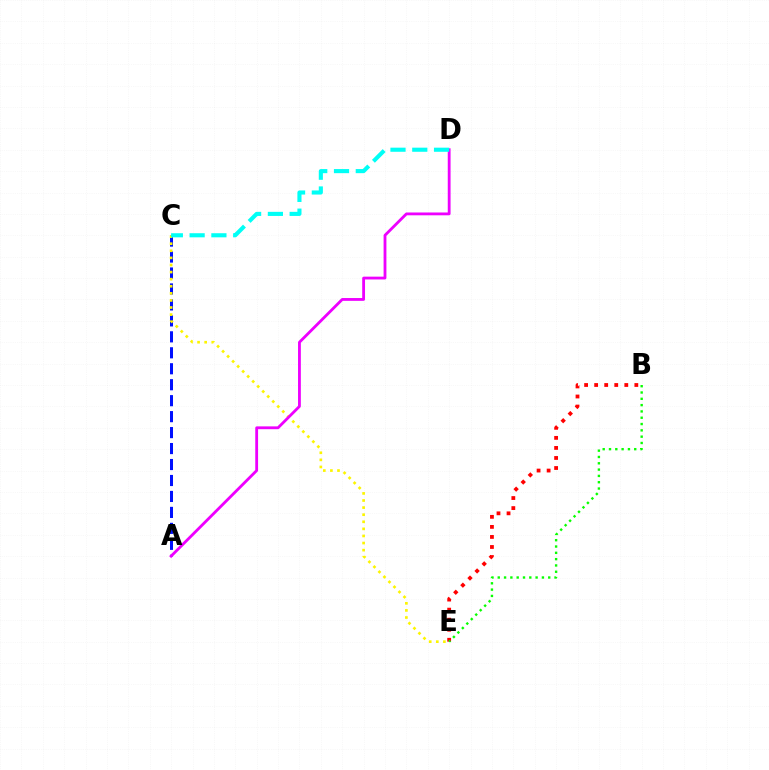{('A', 'C'): [{'color': '#0010ff', 'line_style': 'dashed', 'thickness': 2.17}], ('C', 'E'): [{'color': '#fcf500', 'line_style': 'dotted', 'thickness': 1.93}], ('A', 'D'): [{'color': '#ee00ff', 'line_style': 'solid', 'thickness': 2.03}], ('B', 'E'): [{'color': '#ff0000', 'line_style': 'dotted', 'thickness': 2.73}, {'color': '#08ff00', 'line_style': 'dotted', 'thickness': 1.71}], ('C', 'D'): [{'color': '#00fff6', 'line_style': 'dashed', 'thickness': 2.96}]}